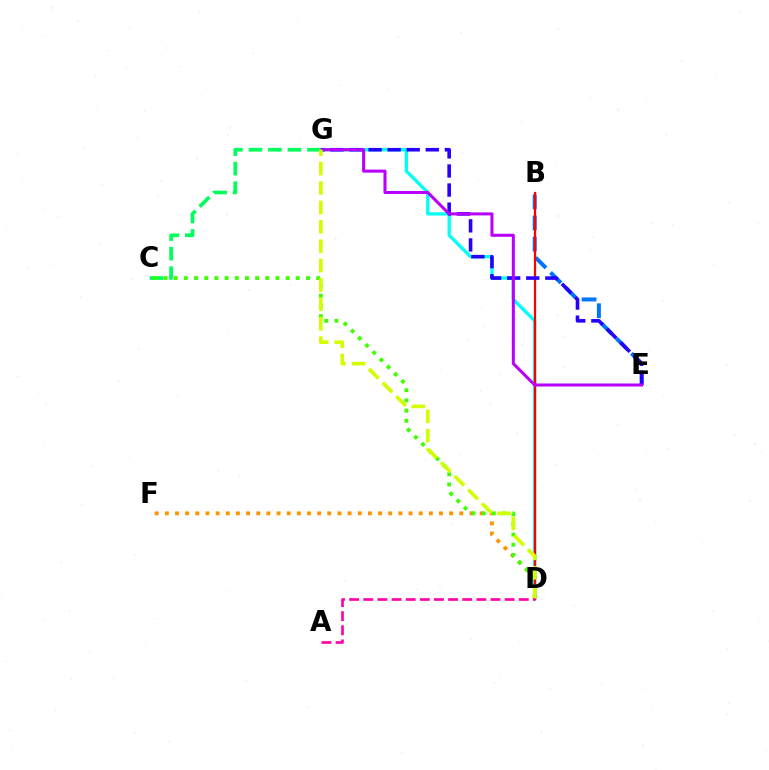{('B', 'E'): [{'color': '#0074ff', 'line_style': 'dashed', 'thickness': 2.87}], ('D', 'G'): [{'color': '#00fff6', 'line_style': 'solid', 'thickness': 2.37}, {'color': '#d1ff00', 'line_style': 'dashed', 'thickness': 2.63}], ('B', 'D'): [{'color': '#ff0000', 'line_style': 'solid', 'thickness': 1.61}], ('D', 'F'): [{'color': '#ff9400', 'line_style': 'dotted', 'thickness': 2.76}], ('E', 'G'): [{'color': '#2500ff', 'line_style': 'dashed', 'thickness': 2.59}, {'color': '#b900ff', 'line_style': 'solid', 'thickness': 2.19}], ('C', 'G'): [{'color': '#00ff5c', 'line_style': 'dashed', 'thickness': 2.65}], ('C', 'D'): [{'color': '#3dff00', 'line_style': 'dotted', 'thickness': 2.76}], ('A', 'D'): [{'color': '#ff00ac', 'line_style': 'dashed', 'thickness': 1.92}]}